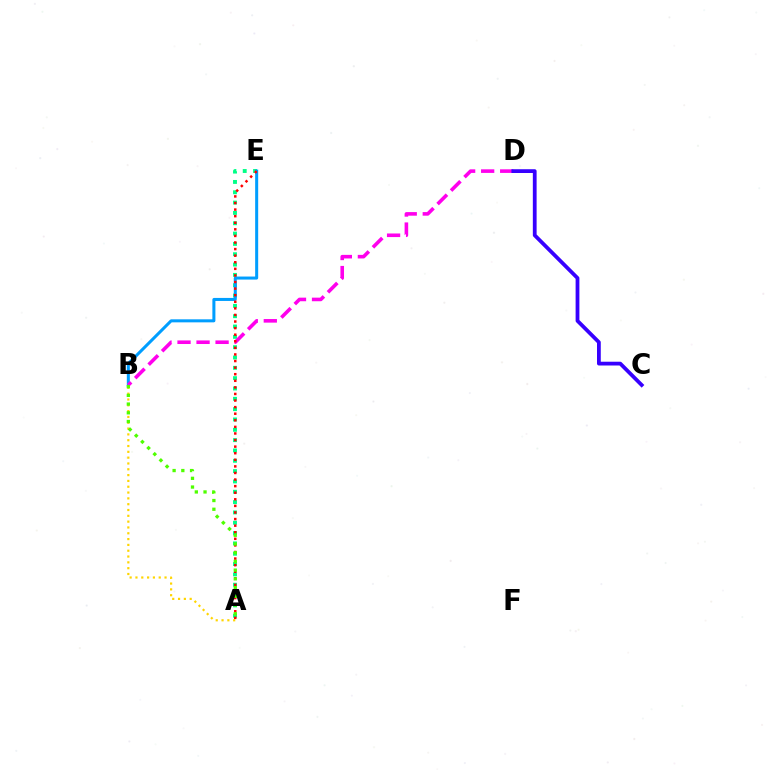{('A', 'E'): [{'color': '#00ff86', 'line_style': 'dotted', 'thickness': 2.81}, {'color': '#ff0000', 'line_style': 'dotted', 'thickness': 1.79}], ('A', 'B'): [{'color': '#ffd500', 'line_style': 'dotted', 'thickness': 1.58}, {'color': '#4fff00', 'line_style': 'dotted', 'thickness': 2.37}], ('B', 'E'): [{'color': '#009eff', 'line_style': 'solid', 'thickness': 2.18}], ('B', 'D'): [{'color': '#ff00ed', 'line_style': 'dashed', 'thickness': 2.58}], ('C', 'D'): [{'color': '#3700ff', 'line_style': 'solid', 'thickness': 2.72}]}